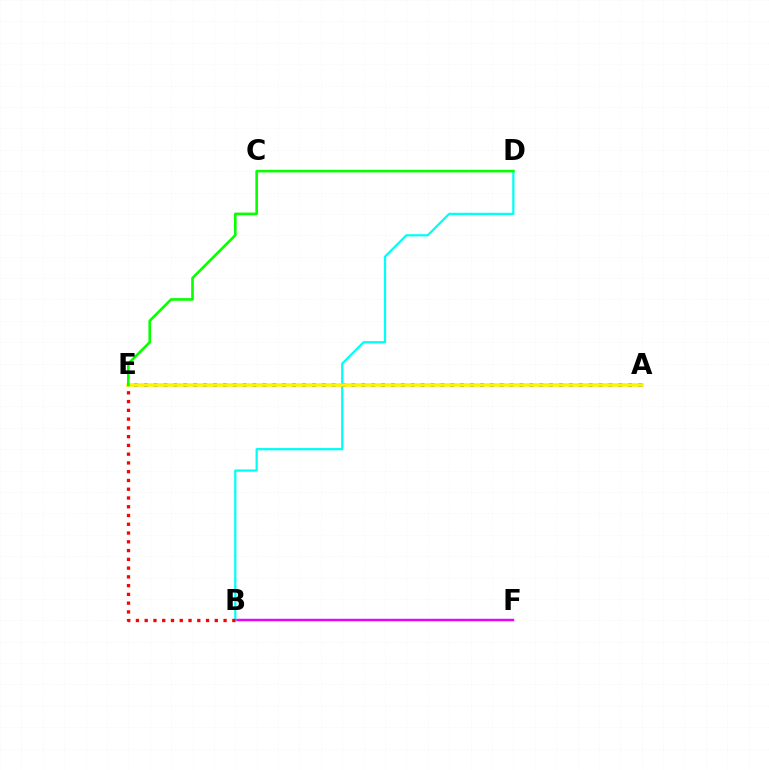{('B', 'F'): [{'color': '#ee00ff', 'line_style': 'solid', 'thickness': 1.76}], ('B', 'D'): [{'color': '#00fff6', 'line_style': 'solid', 'thickness': 1.62}], ('A', 'E'): [{'color': '#0010ff', 'line_style': 'dotted', 'thickness': 2.69}, {'color': '#fcf500', 'line_style': 'solid', 'thickness': 2.61}], ('B', 'E'): [{'color': '#ff0000', 'line_style': 'dotted', 'thickness': 2.38}], ('D', 'E'): [{'color': '#08ff00', 'line_style': 'solid', 'thickness': 1.89}]}